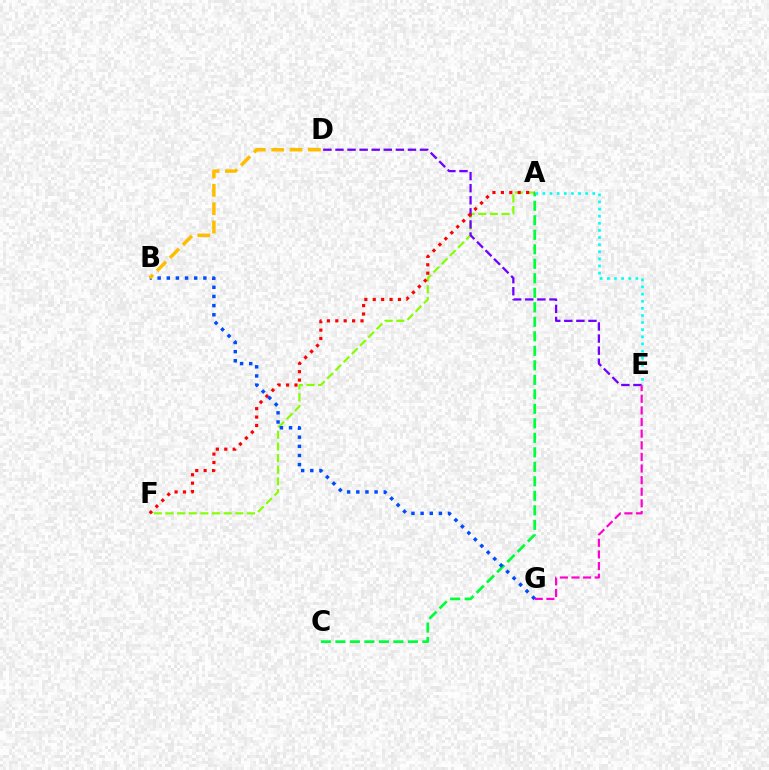{('A', 'F'): [{'color': '#84ff00', 'line_style': 'dashed', 'thickness': 1.58}, {'color': '#ff0000', 'line_style': 'dotted', 'thickness': 2.28}], ('D', 'E'): [{'color': '#7200ff', 'line_style': 'dashed', 'thickness': 1.64}], ('E', 'G'): [{'color': '#ff00cf', 'line_style': 'dashed', 'thickness': 1.58}], ('A', 'C'): [{'color': '#00ff39', 'line_style': 'dashed', 'thickness': 1.97}], ('B', 'G'): [{'color': '#004bff', 'line_style': 'dotted', 'thickness': 2.48}], ('B', 'D'): [{'color': '#ffbd00', 'line_style': 'dashed', 'thickness': 2.5}], ('A', 'E'): [{'color': '#00fff6', 'line_style': 'dotted', 'thickness': 1.93}]}